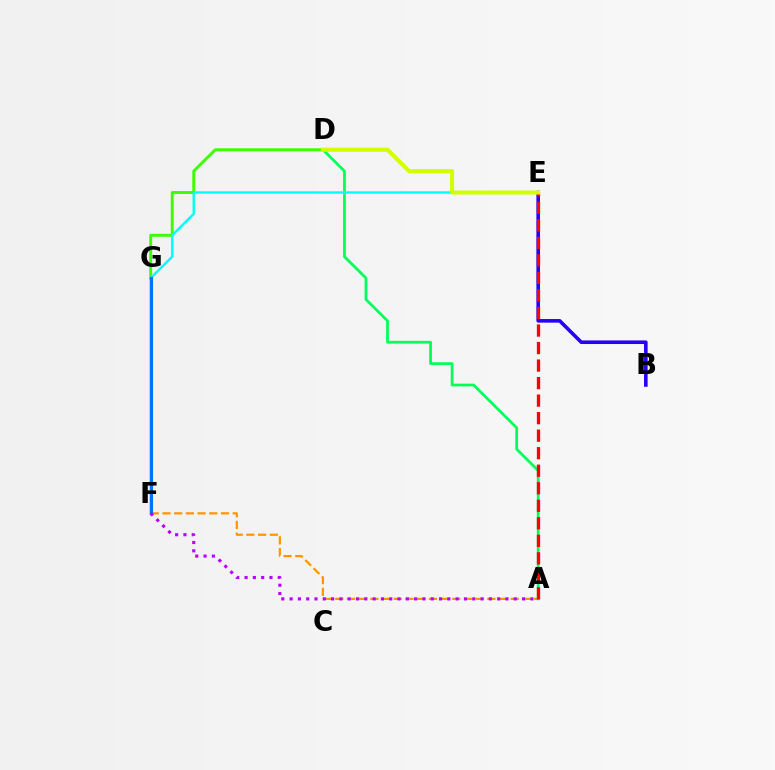{('A', 'F'): [{'color': '#ff9400', 'line_style': 'dashed', 'thickness': 1.59}, {'color': '#b900ff', 'line_style': 'dotted', 'thickness': 2.26}], ('B', 'E'): [{'color': '#2500ff', 'line_style': 'solid', 'thickness': 2.6}], ('A', 'D'): [{'color': '#00ff5c', 'line_style': 'solid', 'thickness': 1.98}], ('D', 'G'): [{'color': '#3dff00', 'line_style': 'solid', 'thickness': 2.11}], ('A', 'E'): [{'color': '#ff0000', 'line_style': 'dashed', 'thickness': 2.38}], ('F', 'G'): [{'color': '#ff00ac', 'line_style': 'solid', 'thickness': 1.73}, {'color': '#0074ff', 'line_style': 'solid', 'thickness': 2.25}], ('E', 'G'): [{'color': '#00fff6', 'line_style': 'solid', 'thickness': 1.75}], ('D', 'E'): [{'color': '#d1ff00', 'line_style': 'solid', 'thickness': 2.93}]}